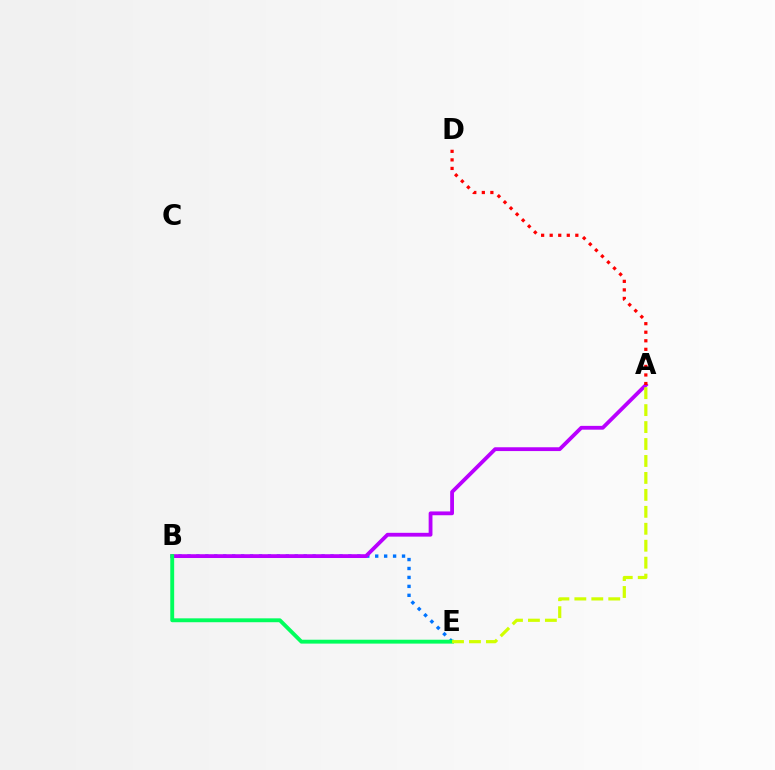{('B', 'E'): [{'color': '#0074ff', 'line_style': 'dotted', 'thickness': 2.43}, {'color': '#00ff5c', 'line_style': 'solid', 'thickness': 2.79}], ('A', 'B'): [{'color': '#b900ff', 'line_style': 'solid', 'thickness': 2.74}], ('A', 'D'): [{'color': '#ff0000', 'line_style': 'dotted', 'thickness': 2.32}], ('A', 'E'): [{'color': '#d1ff00', 'line_style': 'dashed', 'thickness': 2.3}]}